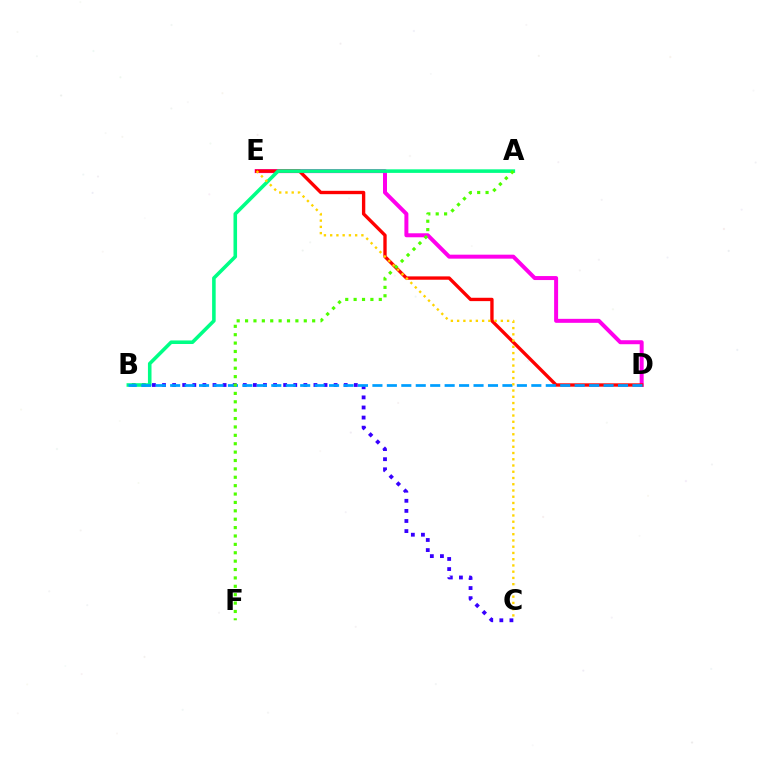{('B', 'C'): [{'color': '#3700ff', 'line_style': 'dotted', 'thickness': 2.74}], ('D', 'E'): [{'color': '#ff00ed', 'line_style': 'solid', 'thickness': 2.87}, {'color': '#ff0000', 'line_style': 'solid', 'thickness': 2.41}], ('A', 'B'): [{'color': '#00ff86', 'line_style': 'solid', 'thickness': 2.57}], ('B', 'D'): [{'color': '#009eff', 'line_style': 'dashed', 'thickness': 1.96}], ('A', 'F'): [{'color': '#4fff00', 'line_style': 'dotted', 'thickness': 2.28}], ('C', 'E'): [{'color': '#ffd500', 'line_style': 'dotted', 'thickness': 1.7}]}